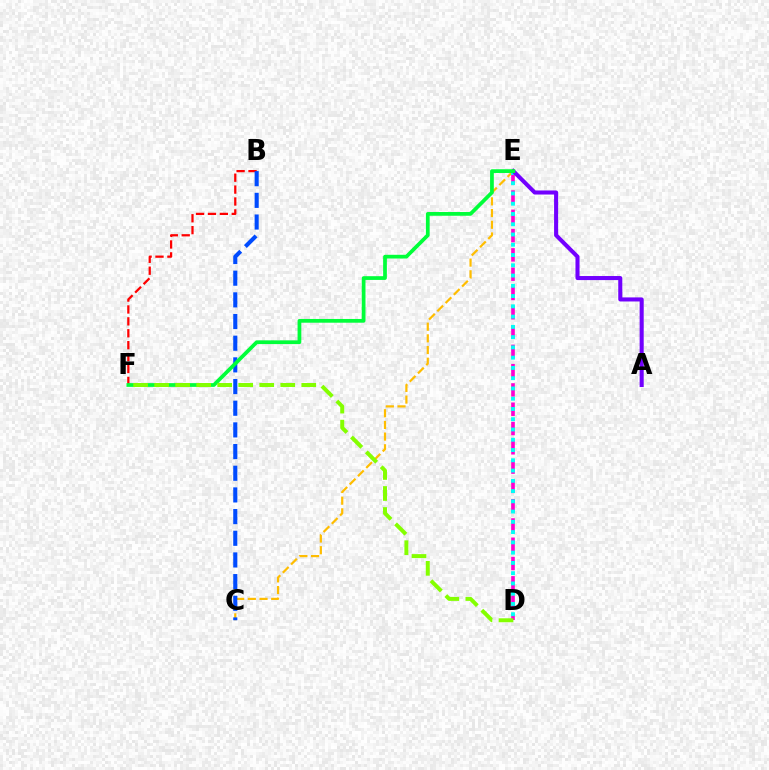{('D', 'E'): [{'color': '#ff00cf', 'line_style': 'dashed', 'thickness': 2.62}, {'color': '#00fff6', 'line_style': 'dotted', 'thickness': 2.79}], ('C', 'E'): [{'color': '#ffbd00', 'line_style': 'dashed', 'thickness': 1.59}], ('B', 'F'): [{'color': '#ff0000', 'line_style': 'dashed', 'thickness': 1.62}], ('B', 'C'): [{'color': '#004bff', 'line_style': 'dashed', 'thickness': 2.94}], ('A', 'E'): [{'color': '#7200ff', 'line_style': 'solid', 'thickness': 2.93}], ('E', 'F'): [{'color': '#00ff39', 'line_style': 'solid', 'thickness': 2.69}], ('D', 'F'): [{'color': '#84ff00', 'line_style': 'dashed', 'thickness': 2.86}]}